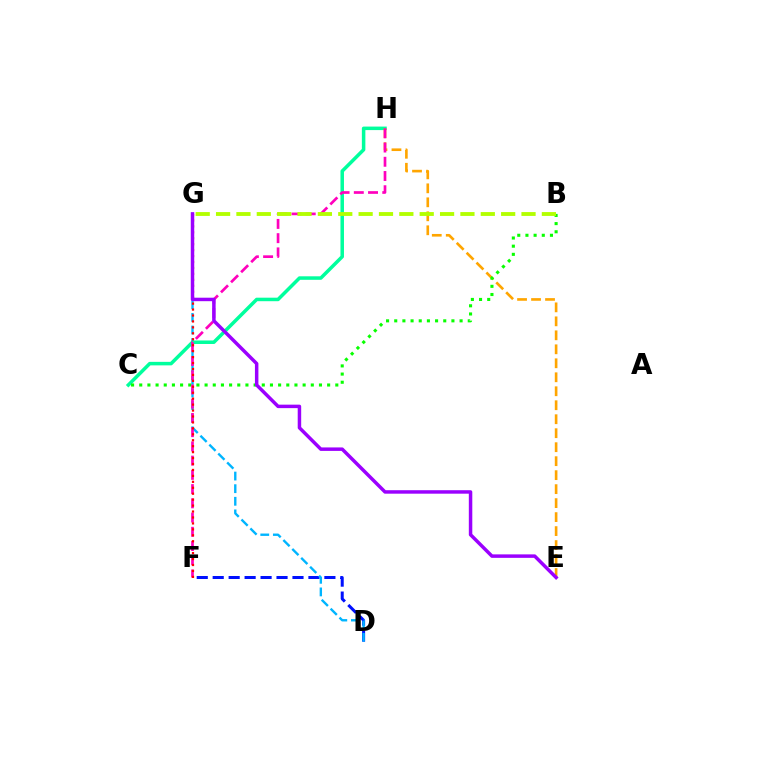{('D', 'F'): [{'color': '#0010ff', 'line_style': 'dashed', 'thickness': 2.17}], ('D', 'G'): [{'color': '#00b5ff', 'line_style': 'dashed', 'thickness': 1.71}], ('C', 'H'): [{'color': '#00ff9d', 'line_style': 'solid', 'thickness': 2.53}], ('E', 'H'): [{'color': '#ffa500', 'line_style': 'dashed', 'thickness': 1.9}], ('B', 'C'): [{'color': '#08ff00', 'line_style': 'dotted', 'thickness': 2.22}], ('F', 'H'): [{'color': '#ff00bd', 'line_style': 'dashed', 'thickness': 1.93}], ('F', 'G'): [{'color': '#ff0000', 'line_style': 'dotted', 'thickness': 1.61}], ('B', 'G'): [{'color': '#b3ff00', 'line_style': 'dashed', 'thickness': 2.77}], ('E', 'G'): [{'color': '#9b00ff', 'line_style': 'solid', 'thickness': 2.5}]}